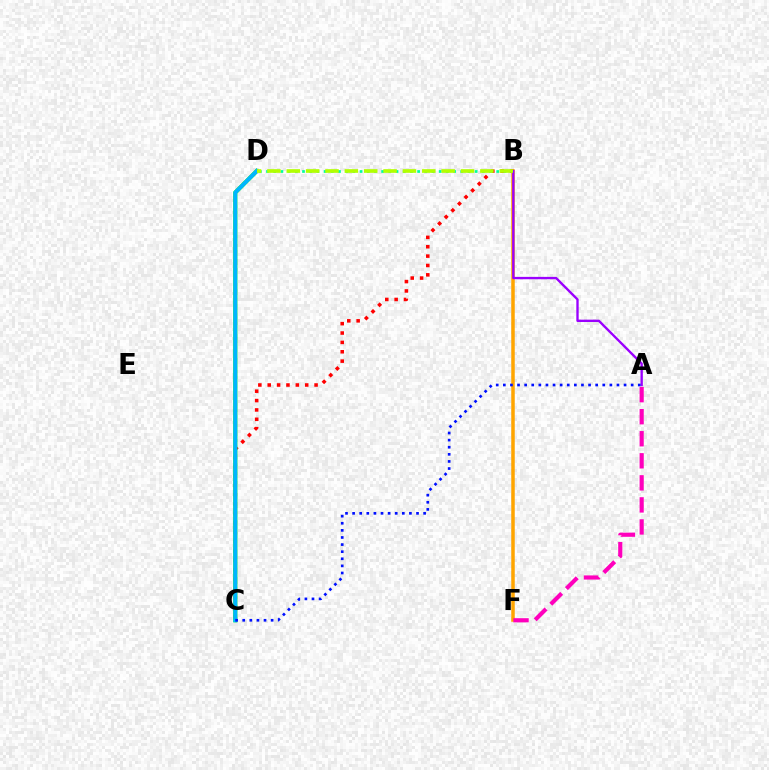{('B', 'F'): [{'color': '#ffa500', 'line_style': 'solid', 'thickness': 2.53}], ('B', 'C'): [{'color': '#ff0000', 'line_style': 'dotted', 'thickness': 2.55}], ('C', 'D'): [{'color': '#08ff00', 'line_style': 'solid', 'thickness': 2.94}, {'color': '#00b5ff', 'line_style': 'solid', 'thickness': 2.86}], ('B', 'D'): [{'color': '#00ff9d', 'line_style': 'dotted', 'thickness': 1.95}, {'color': '#b3ff00', 'line_style': 'dashed', 'thickness': 2.63}], ('A', 'B'): [{'color': '#9b00ff', 'line_style': 'solid', 'thickness': 1.69}], ('A', 'C'): [{'color': '#0010ff', 'line_style': 'dotted', 'thickness': 1.93}], ('A', 'F'): [{'color': '#ff00bd', 'line_style': 'dashed', 'thickness': 3.0}]}